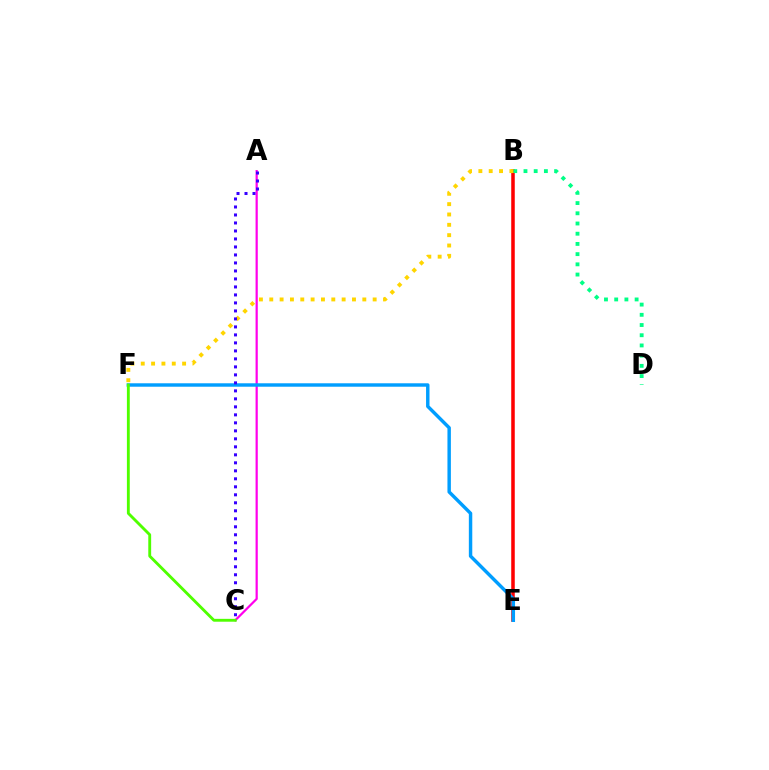{('B', 'E'): [{'color': '#ff0000', 'line_style': 'solid', 'thickness': 2.54}], ('A', 'C'): [{'color': '#ff00ed', 'line_style': 'solid', 'thickness': 1.6}, {'color': '#3700ff', 'line_style': 'dotted', 'thickness': 2.17}], ('B', 'D'): [{'color': '#00ff86', 'line_style': 'dotted', 'thickness': 2.77}], ('B', 'F'): [{'color': '#ffd500', 'line_style': 'dotted', 'thickness': 2.81}], ('E', 'F'): [{'color': '#009eff', 'line_style': 'solid', 'thickness': 2.47}], ('C', 'F'): [{'color': '#4fff00', 'line_style': 'solid', 'thickness': 2.06}]}